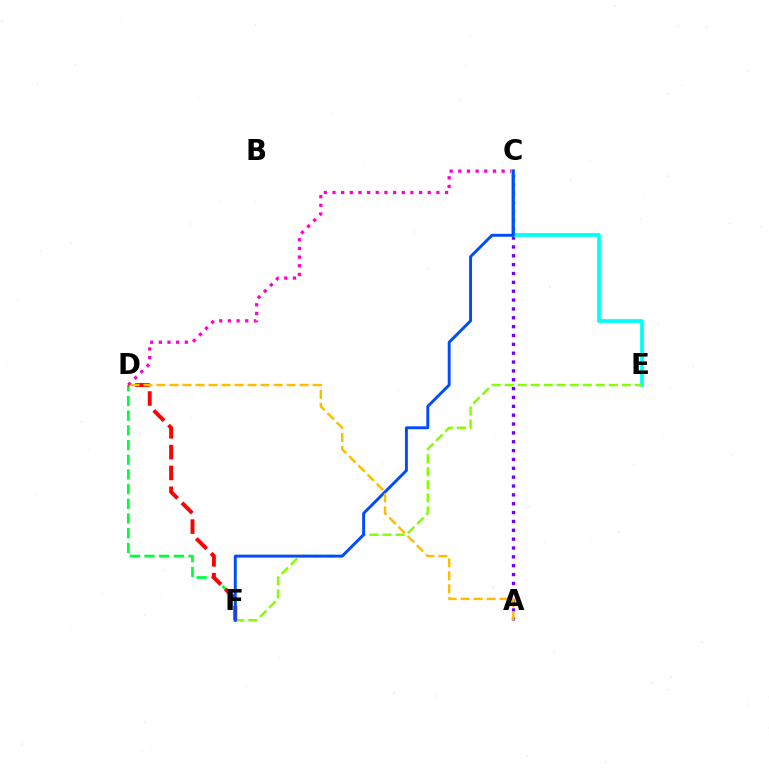{('C', 'D'): [{'color': '#ff00cf', 'line_style': 'dotted', 'thickness': 2.35}], ('A', 'C'): [{'color': '#7200ff', 'line_style': 'dotted', 'thickness': 2.41}], ('D', 'F'): [{'color': '#00ff39', 'line_style': 'dashed', 'thickness': 2.0}, {'color': '#ff0000', 'line_style': 'dashed', 'thickness': 2.83}], ('C', 'E'): [{'color': '#00fff6', 'line_style': 'solid', 'thickness': 2.68}], ('E', 'F'): [{'color': '#84ff00', 'line_style': 'dashed', 'thickness': 1.77}], ('C', 'F'): [{'color': '#004bff', 'line_style': 'solid', 'thickness': 2.09}], ('A', 'D'): [{'color': '#ffbd00', 'line_style': 'dashed', 'thickness': 1.77}]}